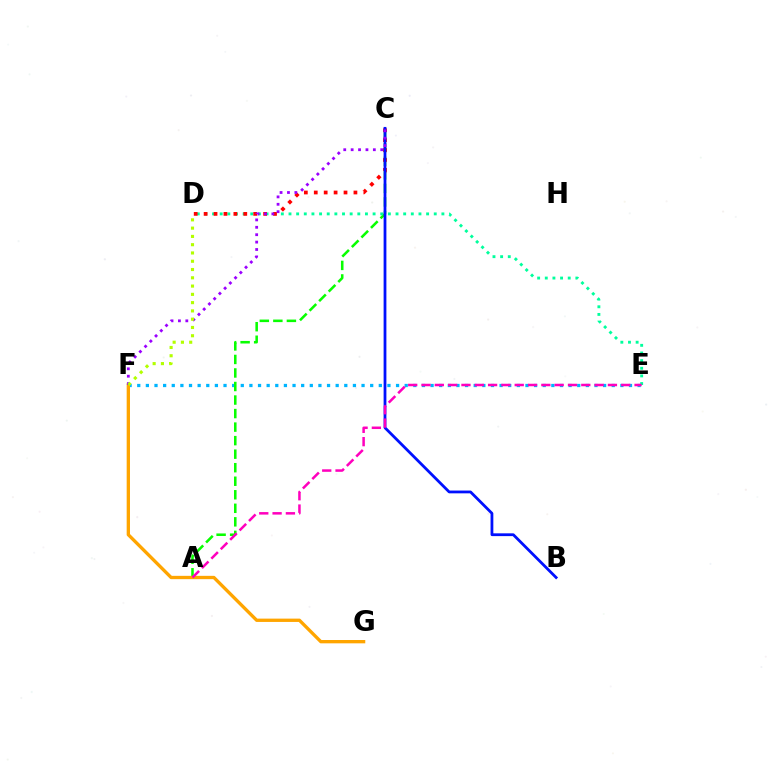{('E', 'F'): [{'color': '#00b5ff', 'line_style': 'dotted', 'thickness': 2.34}], ('A', 'C'): [{'color': '#08ff00', 'line_style': 'dashed', 'thickness': 1.84}], ('D', 'E'): [{'color': '#00ff9d', 'line_style': 'dotted', 'thickness': 2.08}], ('C', 'D'): [{'color': '#ff0000', 'line_style': 'dotted', 'thickness': 2.69}], ('B', 'C'): [{'color': '#0010ff', 'line_style': 'solid', 'thickness': 2.0}], ('F', 'G'): [{'color': '#ffa500', 'line_style': 'solid', 'thickness': 2.39}], ('A', 'E'): [{'color': '#ff00bd', 'line_style': 'dashed', 'thickness': 1.81}], ('C', 'F'): [{'color': '#9b00ff', 'line_style': 'dotted', 'thickness': 2.01}], ('D', 'F'): [{'color': '#b3ff00', 'line_style': 'dotted', 'thickness': 2.25}]}